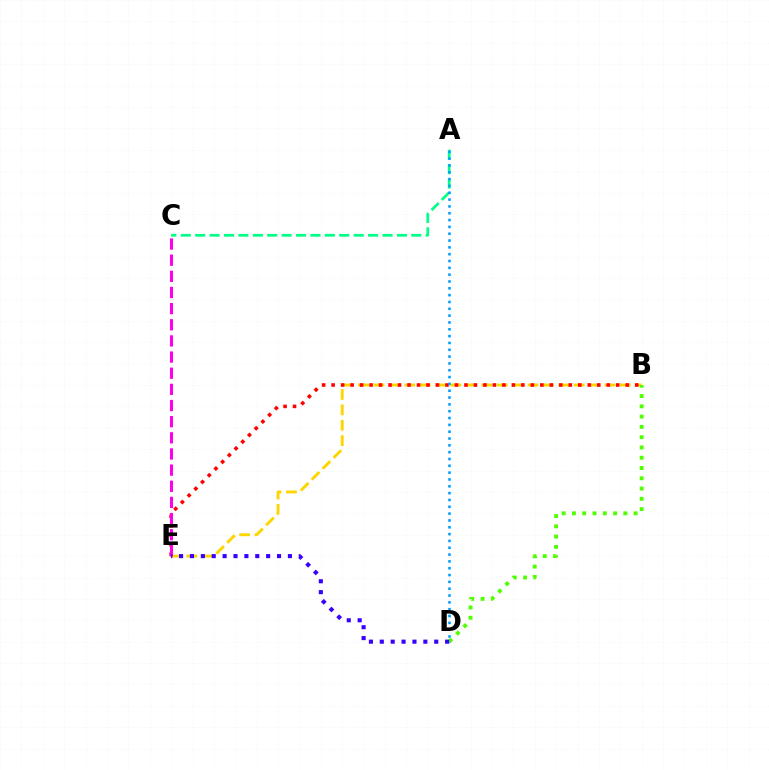{('B', 'E'): [{'color': '#ffd500', 'line_style': 'dashed', 'thickness': 2.09}, {'color': '#ff0000', 'line_style': 'dotted', 'thickness': 2.58}], ('B', 'D'): [{'color': '#4fff00', 'line_style': 'dotted', 'thickness': 2.79}], ('A', 'C'): [{'color': '#00ff86', 'line_style': 'dashed', 'thickness': 1.96}], ('A', 'D'): [{'color': '#009eff', 'line_style': 'dotted', 'thickness': 1.85}], ('C', 'E'): [{'color': '#ff00ed', 'line_style': 'dashed', 'thickness': 2.19}], ('D', 'E'): [{'color': '#3700ff', 'line_style': 'dotted', 'thickness': 2.96}]}